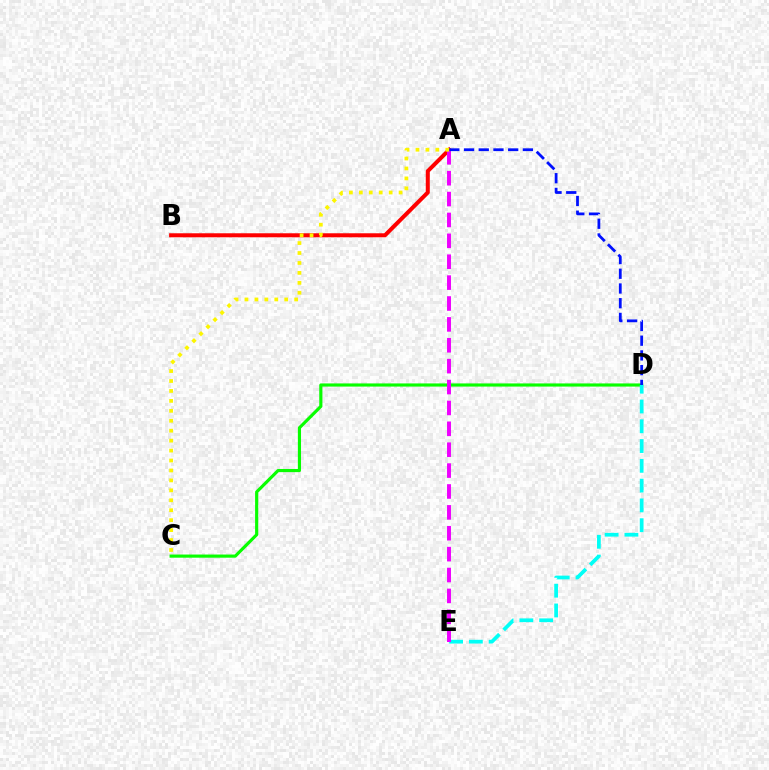{('C', 'D'): [{'color': '#08ff00', 'line_style': 'solid', 'thickness': 2.27}], ('A', 'B'): [{'color': '#ff0000', 'line_style': 'solid', 'thickness': 2.89}], ('D', 'E'): [{'color': '#00fff6', 'line_style': 'dashed', 'thickness': 2.69}], ('A', 'E'): [{'color': '#ee00ff', 'line_style': 'dashed', 'thickness': 2.84}], ('A', 'D'): [{'color': '#0010ff', 'line_style': 'dashed', 'thickness': 2.0}], ('A', 'C'): [{'color': '#fcf500', 'line_style': 'dotted', 'thickness': 2.7}]}